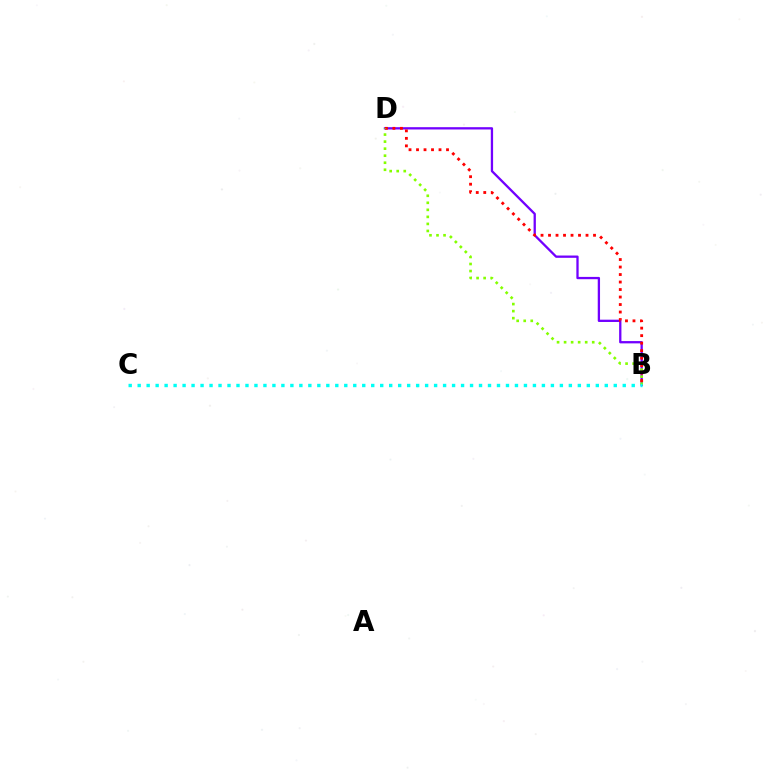{('B', 'D'): [{'color': '#7200ff', 'line_style': 'solid', 'thickness': 1.65}, {'color': '#ff0000', 'line_style': 'dotted', 'thickness': 2.04}, {'color': '#84ff00', 'line_style': 'dotted', 'thickness': 1.91}], ('B', 'C'): [{'color': '#00fff6', 'line_style': 'dotted', 'thickness': 2.44}]}